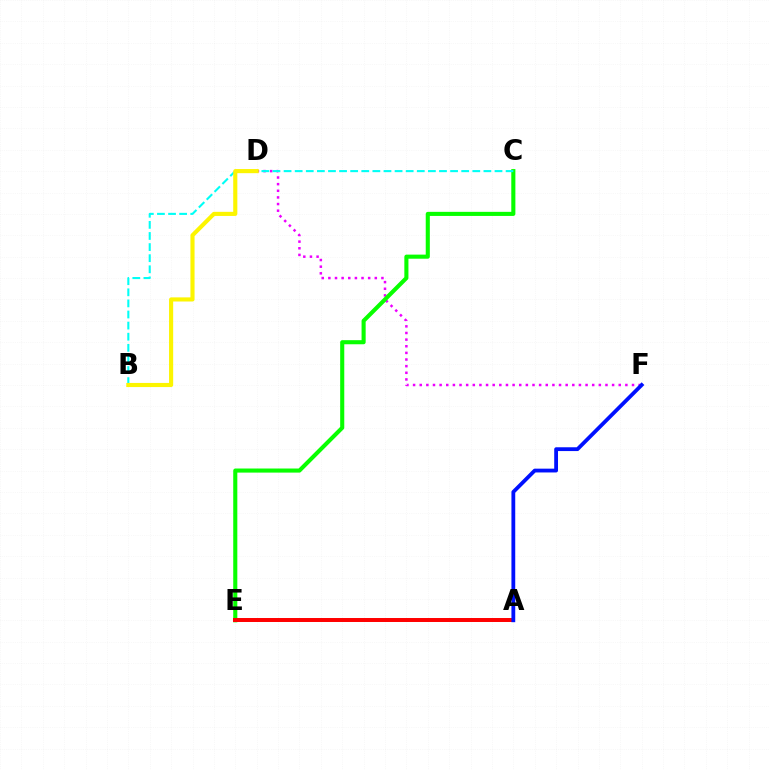{('D', 'F'): [{'color': '#ee00ff', 'line_style': 'dotted', 'thickness': 1.8}], ('C', 'E'): [{'color': '#08ff00', 'line_style': 'solid', 'thickness': 2.94}], ('A', 'E'): [{'color': '#ff0000', 'line_style': 'solid', 'thickness': 2.86}], ('B', 'C'): [{'color': '#00fff6', 'line_style': 'dashed', 'thickness': 1.51}], ('B', 'D'): [{'color': '#fcf500', 'line_style': 'solid', 'thickness': 2.97}], ('A', 'F'): [{'color': '#0010ff', 'line_style': 'solid', 'thickness': 2.74}]}